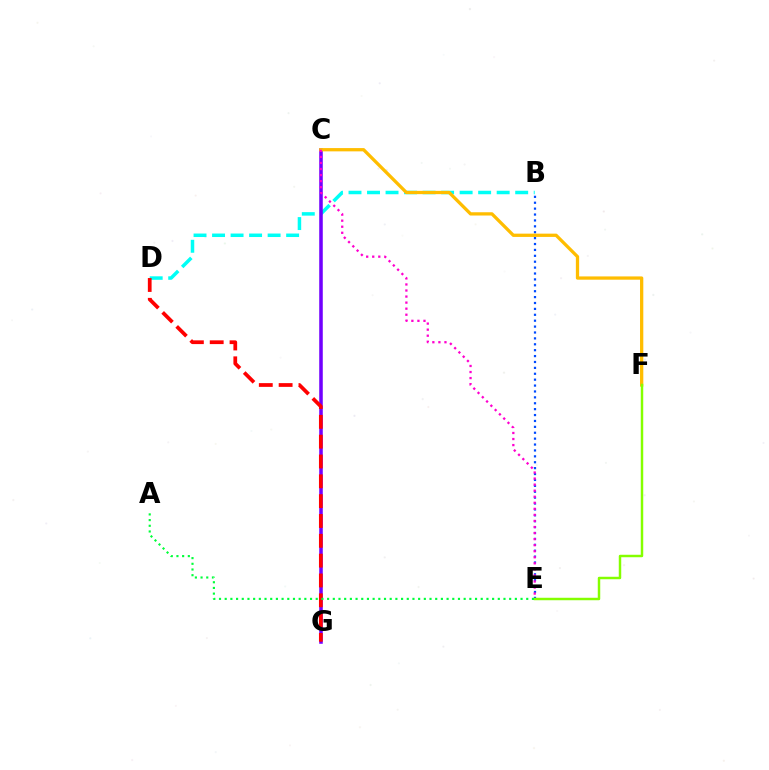{('B', 'E'): [{'color': '#004bff', 'line_style': 'dotted', 'thickness': 1.6}], ('B', 'D'): [{'color': '#00fff6', 'line_style': 'dashed', 'thickness': 2.52}], ('C', 'G'): [{'color': '#7200ff', 'line_style': 'solid', 'thickness': 2.55}], ('C', 'F'): [{'color': '#ffbd00', 'line_style': 'solid', 'thickness': 2.36}], ('C', 'E'): [{'color': '#ff00cf', 'line_style': 'dotted', 'thickness': 1.64}], ('D', 'G'): [{'color': '#ff0000', 'line_style': 'dashed', 'thickness': 2.69}], ('E', 'F'): [{'color': '#84ff00', 'line_style': 'solid', 'thickness': 1.78}], ('A', 'E'): [{'color': '#00ff39', 'line_style': 'dotted', 'thickness': 1.55}]}